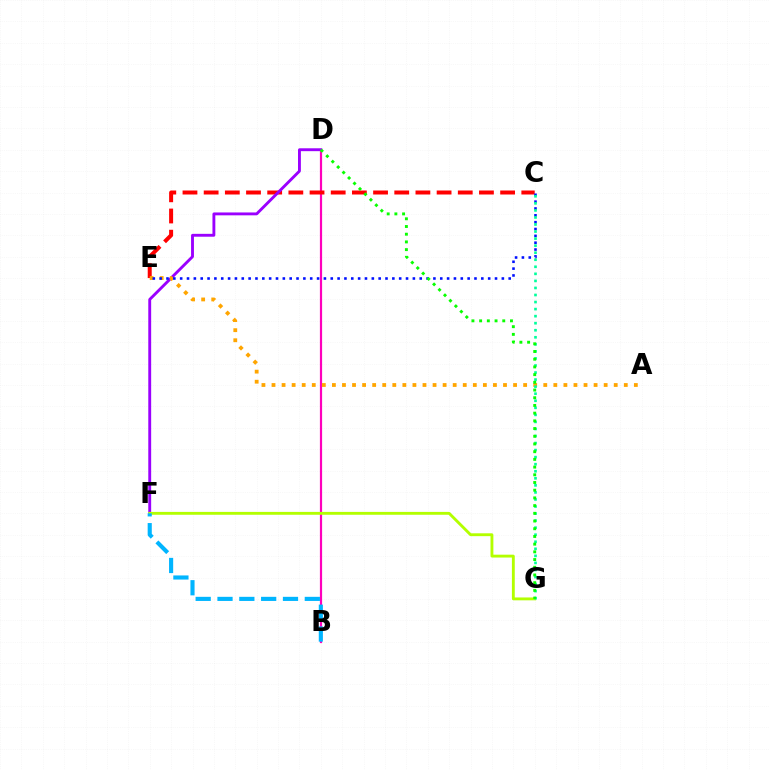{('B', 'D'): [{'color': '#ff00bd', 'line_style': 'solid', 'thickness': 1.59}], ('C', 'E'): [{'color': '#ff0000', 'line_style': 'dashed', 'thickness': 2.88}, {'color': '#0010ff', 'line_style': 'dotted', 'thickness': 1.86}], ('D', 'F'): [{'color': '#9b00ff', 'line_style': 'solid', 'thickness': 2.07}], ('F', 'G'): [{'color': '#b3ff00', 'line_style': 'solid', 'thickness': 2.06}], ('A', 'E'): [{'color': '#ffa500', 'line_style': 'dotted', 'thickness': 2.73}], ('B', 'F'): [{'color': '#00b5ff', 'line_style': 'dashed', 'thickness': 2.97}], ('C', 'G'): [{'color': '#00ff9d', 'line_style': 'dotted', 'thickness': 1.92}], ('D', 'G'): [{'color': '#08ff00', 'line_style': 'dotted', 'thickness': 2.09}]}